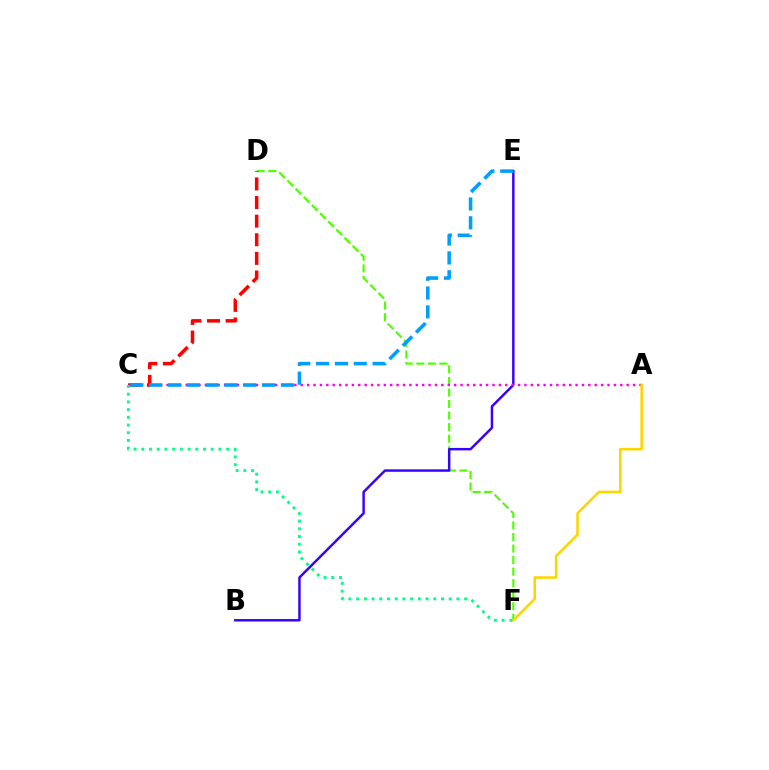{('D', 'F'): [{'color': '#4fff00', 'line_style': 'dashed', 'thickness': 1.57}], ('B', 'E'): [{'color': '#3700ff', 'line_style': 'solid', 'thickness': 1.77}], ('A', 'C'): [{'color': '#ff00ed', 'line_style': 'dotted', 'thickness': 1.74}], ('C', 'D'): [{'color': '#ff0000', 'line_style': 'dashed', 'thickness': 2.53}], ('A', 'F'): [{'color': '#ffd500', 'line_style': 'solid', 'thickness': 1.84}], ('C', 'E'): [{'color': '#009eff', 'line_style': 'dashed', 'thickness': 2.56}], ('C', 'F'): [{'color': '#00ff86', 'line_style': 'dotted', 'thickness': 2.1}]}